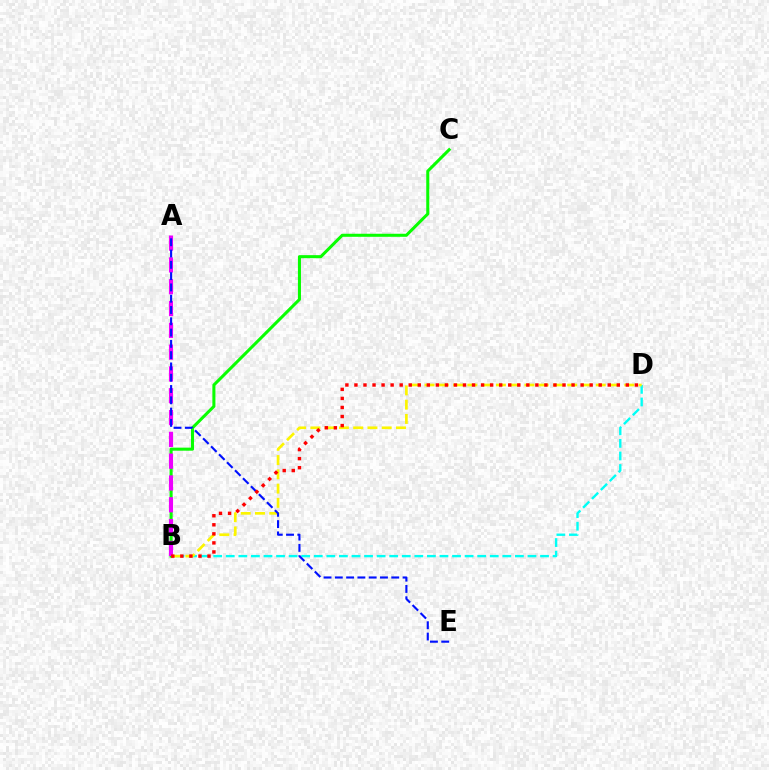{('B', 'D'): [{'color': '#00fff6', 'line_style': 'dashed', 'thickness': 1.71}, {'color': '#fcf500', 'line_style': 'dashed', 'thickness': 1.94}, {'color': '#ff0000', 'line_style': 'dotted', 'thickness': 2.46}], ('B', 'C'): [{'color': '#08ff00', 'line_style': 'solid', 'thickness': 2.19}], ('A', 'B'): [{'color': '#ee00ff', 'line_style': 'dashed', 'thickness': 2.96}], ('A', 'E'): [{'color': '#0010ff', 'line_style': 'dashed', 'thickness': 1.53}]}